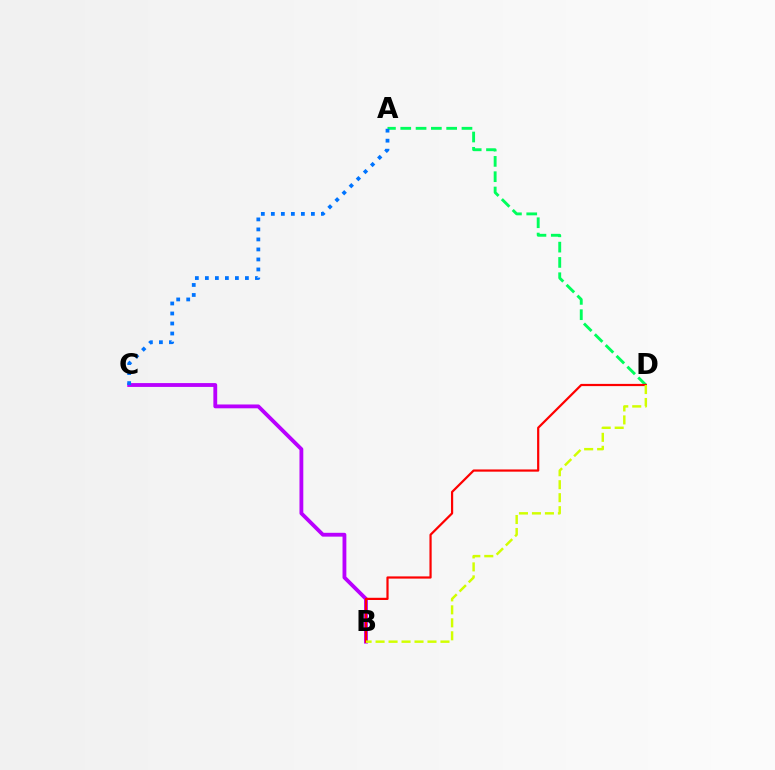{('A', 'D'): [{'color': '#00ff5c', 'line_style': 'dashed', 'thickness': 2.08}], ('B', 'C'): [{'color': '#b900ff', 'line_style': 'solid', 'thickness': 2.75}], ('A', 'C'): [{'color': '#0074ff', 'line_style': 'dotted', 'thickness': 2.72}], ('B', 'D'): [{'color': '#ff0000', 'line_style': 'solid', 'thickness': 1.59}, {'color': '#d1ff00', 'line_style': 'dashed', 'thickness': 1.76}]}